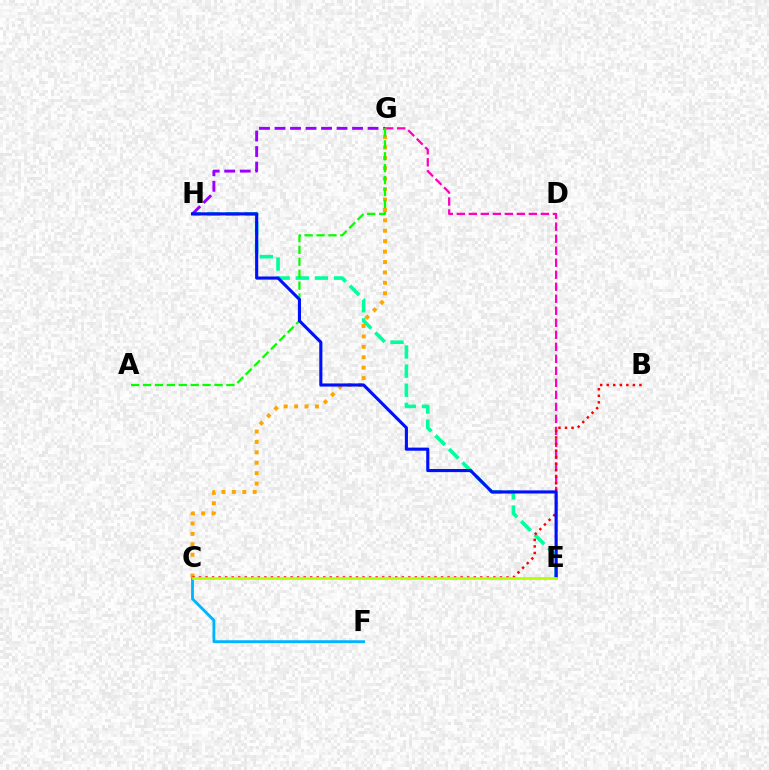{('C', 'F'): [{'color': '#00b5ff', 'line_style': 'solid', 'thickness': 2.05}], ('E', 'G'): [{'color': '#ff00bd', 'line_style': 'dashed', 'thickness': 1.63}], ('E', 'H'): [{'color': '#00ff9d', 'line_style': 'dashed', 'thickness': 2.6}, {'color': '#0010ff', 'line_style': 'solid', 'thickness': 2.24}], ('G', 'H'): [{'color': '#9b00ff', 'line_style': 'dashed', 'thickness': 2.11}], ('C', 'G'): [{'color': '#ffa500', 'line_style': 'dotted', 'thickness': 2.83}], ('B', 'C'): [{'color': '#ff0000', 'line_style': 'dotted', 'thickness': 1.78}], ('A', 'G'): [{'color': '#08ff00', 'line_style': 'dashed', 'thickness': 1.62}], ('C', 'E'): [{'color': '#b3ff00', 'line_style': 'solid', 'thickness': 1.93}]}